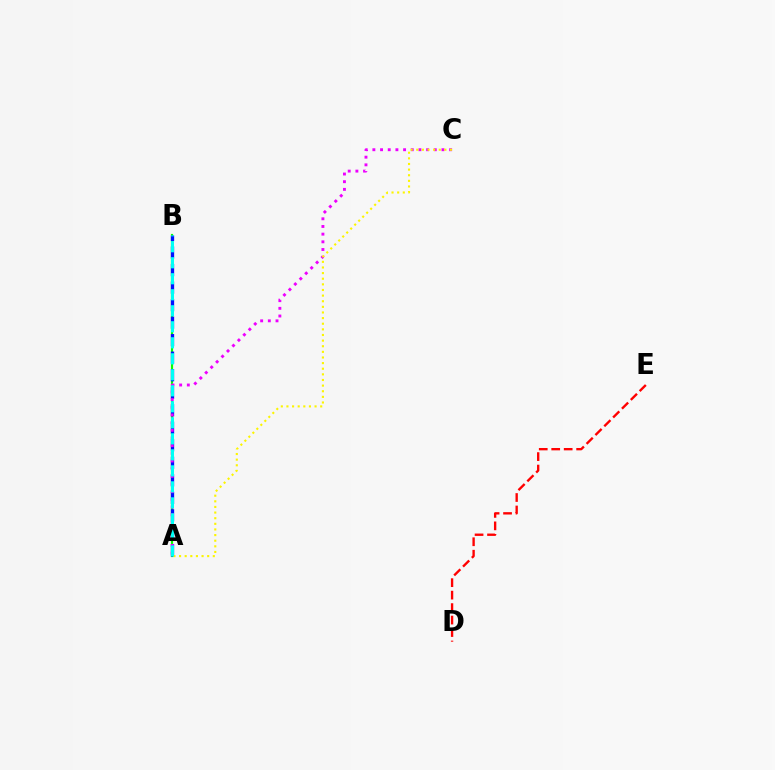{('A', 'B'): [{'color': '#08ff00', 'line_style': 'solid', 'thickness': 1.57}, {'color': '#0010ff', 'line_style': 'dashed', 'thickness': 2.38}, {'color': '#00fff6', 'line_style': 'dashed', 'thickness': 2.17}], ('A', 'C'): [{'color': '#ee00ff', 'line_style': 'dotted', 'thickness': 2.09}, {'color': '#fcf500', 'line_style': 'dotted', 'thickness': 1.53}], ('D', 'E'): [{'color': '#ff0000', 'line_style': 'dashed', 'thickness': 1.69}]}